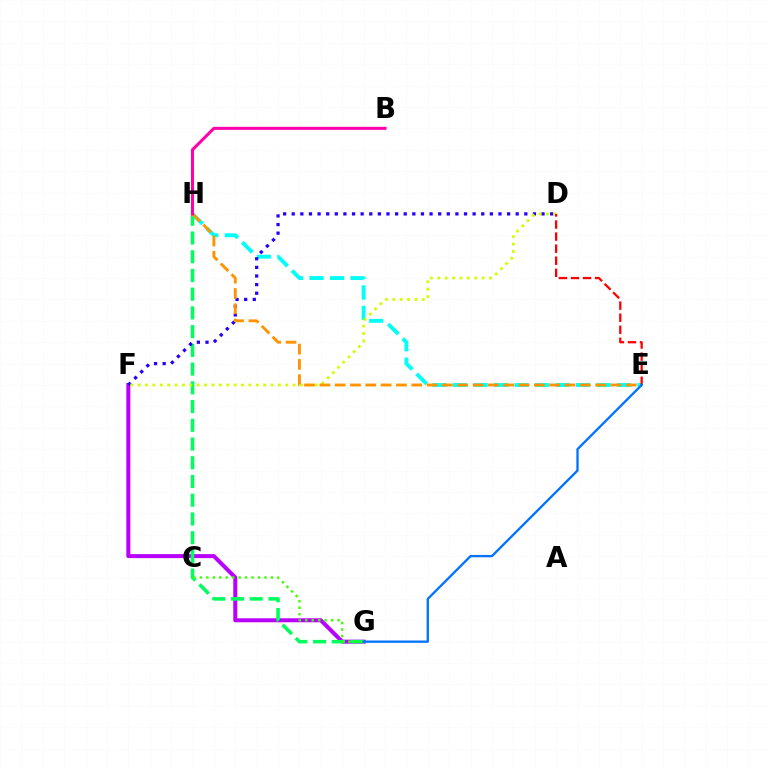{('F', 'G'): [{'color': '#b900ff', 'line_style': 'solid', 'thickness': 2.89}], ('G', 'H'): [{'color': '#00ff5c', 'line_style': 'dashed', 'thickness': 2.54}], ('E', 'H'): [{'color': '#00fff6', 'line_style': 'dashed', 'thickness': 2.78}, {'color': '#ff9400', 'line_style': 'dashed', 'thickness': 2.08}], ('D', 'F'): [{'color': '#2500ff', 'line_style': 'dotted', 'thickness': 2.34}, {'color': '#d1ff00', 'line_style': 'dotted', 'thickness': 2.01}], ('C', 'G'): [{'color': '#3dff00', 'line_style': 'dotted', 'thickness': 1.75}], ('D', 'E'): [{'color': '#ff0000', 'line_style': 'dashed', 'thickness': 1.64}], ('B', 'H'): [{'color': '#ff00ac', 'line_style': 'solid', 'thickness': 2.18}], ('E', 'G'): [{'color': '#0074ff', 'line_style': 'solid', 'thickness': 1.68}]}